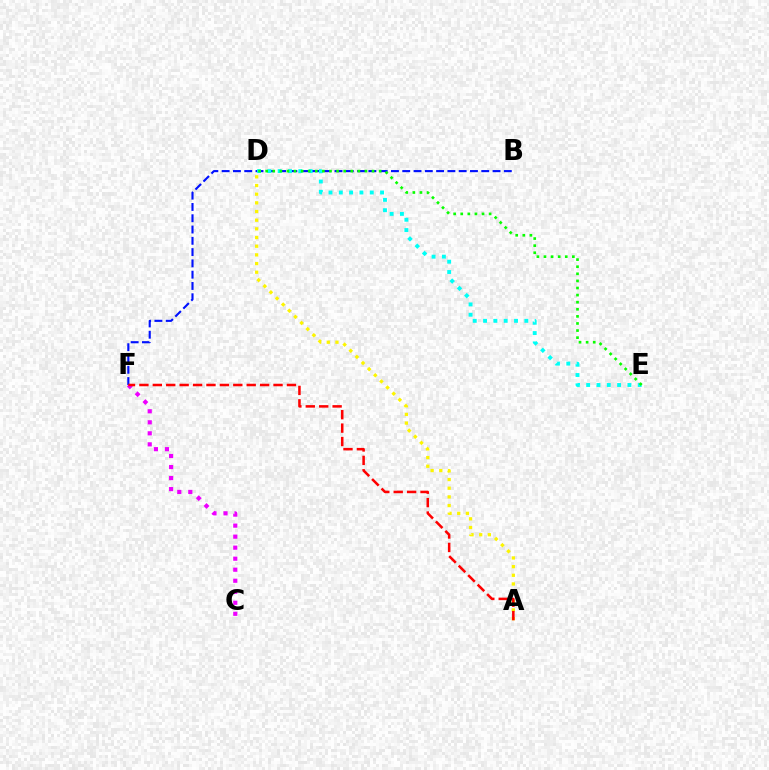{('B', 'F'): [{'color': '#0010ff', 'line_style': 'dashed', 'thickness': 1.53}], ('C', 'F'): [{'color': '#ee00ff', 'line_style': 'dotted', 'thickness': 2.99}], ('A', 'D'): [{'color': '#fcf500', 'line_style': 'dotted', 'thickness': 2.36}], ('D', 'E'): [{'color': '#00fff6', 'line_style': 'dotted', 'thickness': 2.8}, {'color': '#08ff00', 'line_style': 'dotted', 'thickness': 1.93}], ('A', 'F'): [{'color': '#ff0000', 'line_style': 'dashed', 'thickness': 1.82}]}